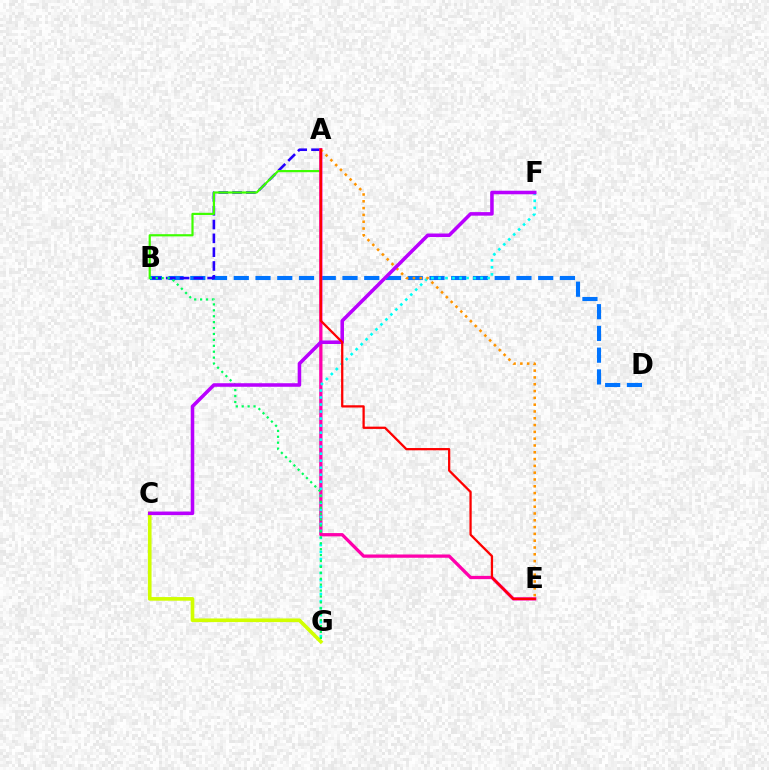{('B', 'D'): [{'color': '#0074ff', 'line_style': 'dashed', 'thickness': 2.95}], ('A', 'B'): [{'color': '#2500ff', 'line_style': 'dashed', 'thickness': 1.88}, {'color': '#3dff00', 'line_style': 'solid', 'thickness': 1.58}], ('A', 'E'): [{'color': '#ff00ac', 'line_style': 'solid', 'thickness': 2.36}, {'color': '#ff9400', 'line_style': 'dotted', 'thickness': 1.85}, {'color': '#ff0000', 'line_style': 'solid', 'thickness': 1.64}], ('F', 'G'): [{'color': '#00fff6', 'line_style': 'dotted', 'thickness': 1.91}], ('C', 'G'): [{'color': '#d1ff00', 'line_style': 'solid', 'thickness': 2.63}], ('B', 'G'): [{'color': '#00ff5c', 'line_style': 'dotted', 'thickness': 1.61}], ('C', 'F'): [{'color': '#b900ff', 'line_style': 'solid', 'thickness': 2.55}]}